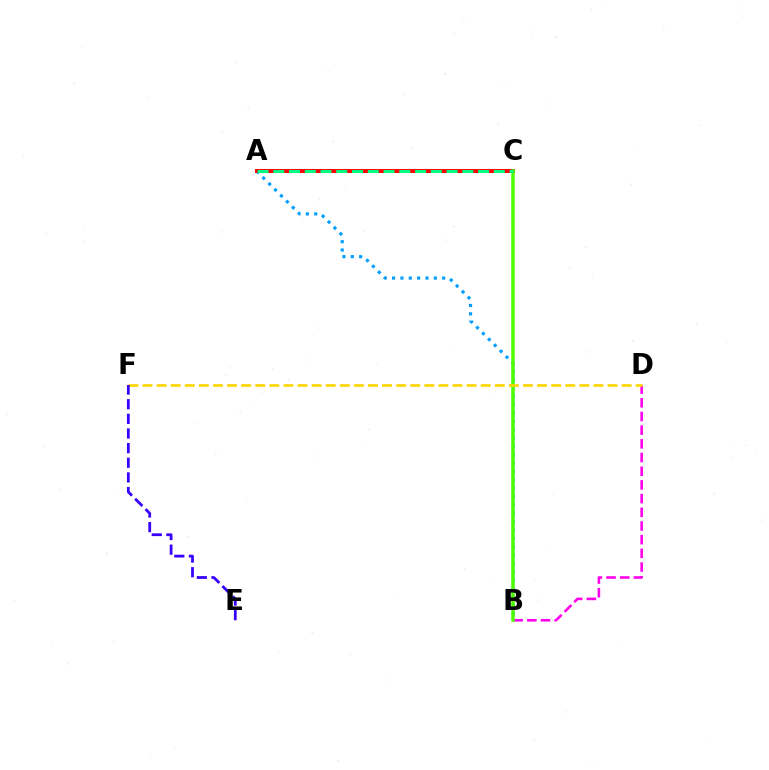{('A', 'B'): [{'color': '#009eff', 'line_style': 'dotted', 'thickness': 2.27}], ('B', 'D'): [{'color': '#ff00ed', 'line_style': 'dashed', 'thickness': 1.86}], ('A', 'C'): [{'color': '#ff0000', 'line_style': 'solid', 'thickness': 2.84}, {'color': '#00ff86', 'line_style': 'dashed', 'thickness': 2.14}], ('B', 'C'): [{'color': '#4fff00', 'line_style': 'solid', 'thickness': 2.53}], ('D', 'F'): [{'color': '#ffd500', 'line_style': 'dashed', 'thickness': 1.91}], ('E', 'F'): [{'color': '#3700ff', 'line_style': 'dashed', 'thickness': 1.99}]}